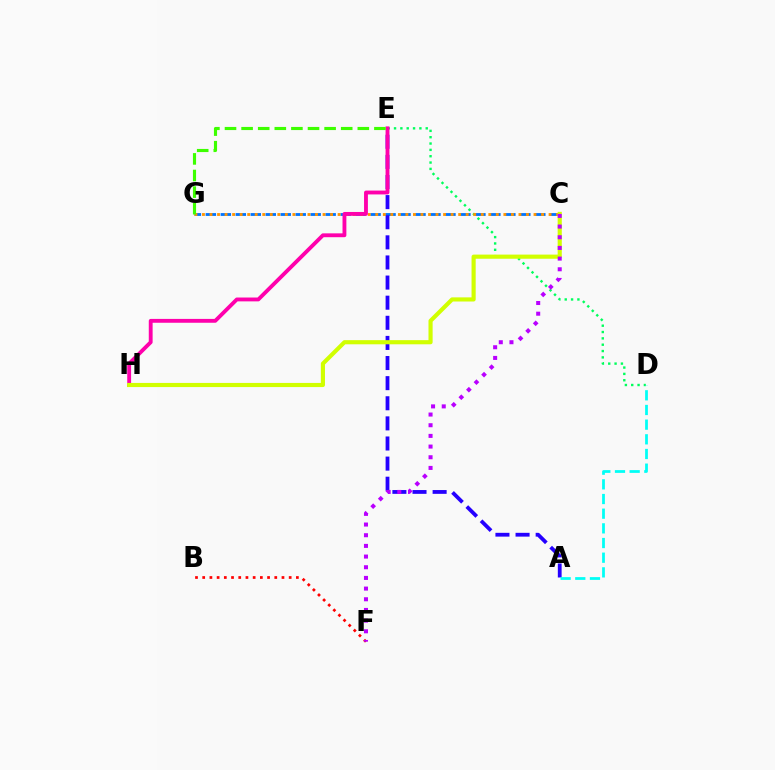{('D', 'E'): [{'color': '#00ff5c', 'line_style': 'dotted', 'thickness': 1.72}], ('C', 'G'): [{'color': '#0074ff', 'line_style': 'dashed', 'thickness': 2.03}, {'color': '#ff9400', 'line_style': 'dotted', 'thickness': 2.05}], ('A', 'E'): [{'color': '#2500ff', 'line_style': 'dashed', 'thickness': 2.73}], ('E', 'H'): [{'color': '#ff00ac', 'line_style': 'solid', 'thickness': 2.77}], ('E', 'G'): [{'color': '#3dff00', 'line_style': 'dashed', 'thickness': 2.26}], ('B', 'F'): [{'color': '#ff0000', 'line_style': 'dotted', 'thickness': 1.96}], ('C', 'H'): [{'color': '#d1ff00', 'line_style': 'solid', 'thickness': 2.98}], ('C', 'F'): [{'color': '#b900ff', 'line_style': 'dotted', 'thickness': 2.9}], ('A', 'D'): [{'color': '#00fff6', 'line_style': 'dashed', 'thickness': 1.99}]}